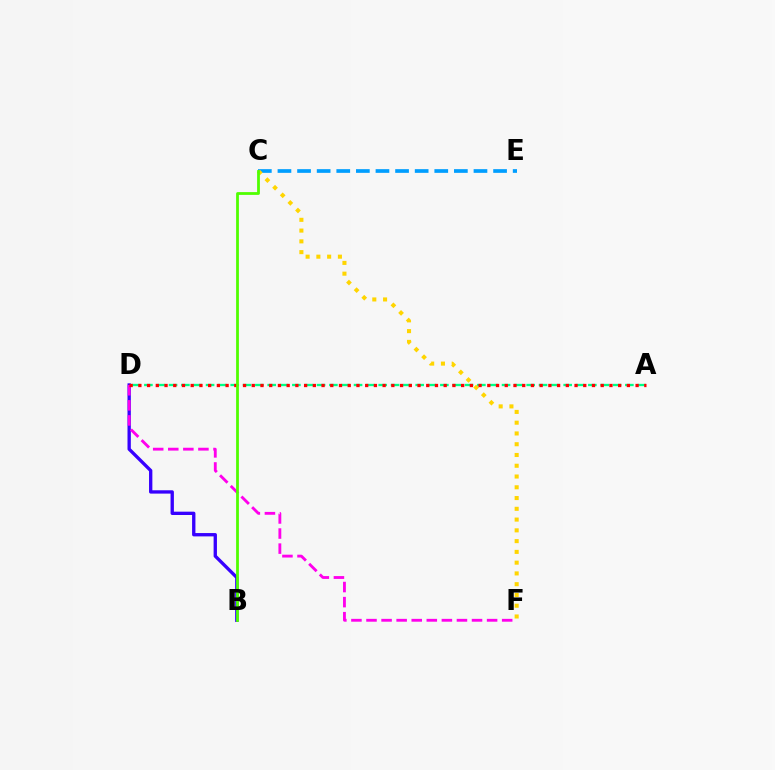{('A', 'D'): [{'color': '#00ff86', 'line_style': 'dashed', 'thickness': 1.68}, {'color': '#ff0000', 'line_style': 'dotted', 'thickness': 2.37}], ('B', 'D'): [{'color': '#3700ff', 'line_style': 'solid', 'thickness': 2.4}], ('C', 'E'): [{'color': '#009eff', 'line_style': 'dashed', 'thickness': 2.66}], ('C', 'F'): [{'color': '#ffd500', 'line_style': 'dotted', 'thickness': 2.93}], ('D', 'F'): [{'color': '#ff00ed', 'line_style': 'dashed', 'thickness': 2.05}], ('B', 'C'): [{'color': '#4fff00', 'line_style': 'solid', 'thickness': 2.0}]}